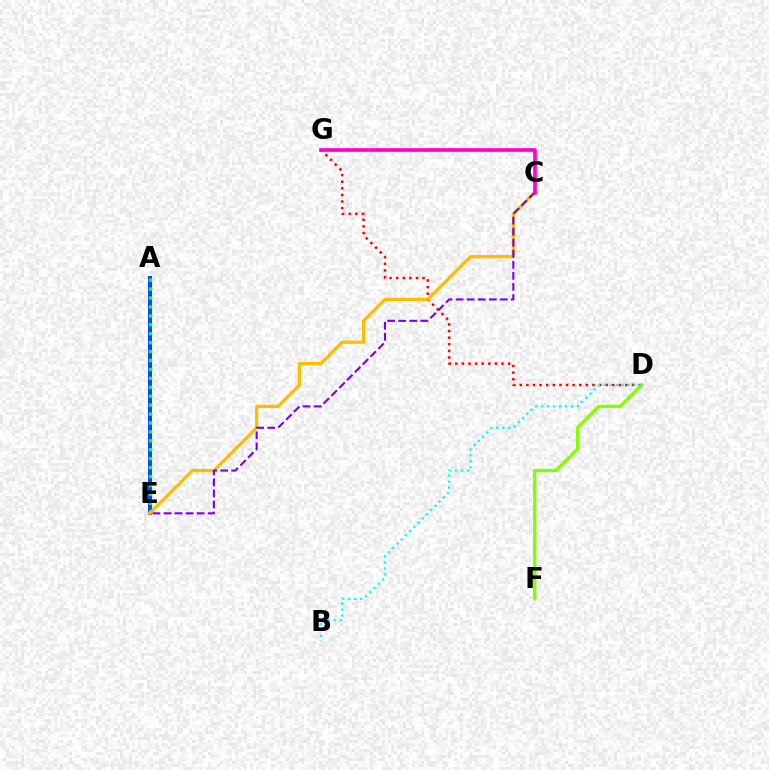{('D', 'G'): [{'color': '#ff0000', 'line_style': 'dotted', 'thickness': 1.79}], ('D', 'F'): [{'color': '#84ff00', 'line_style': 'solid', 'thickness': 2.44}], ('A', 'E'): [{'color': '#004bff', 'line_style': 'solid', 'thickness': 2.88}, {'color': '#00ff39', 'line_style': 'dotted', 'thickness': 2.42}], ('B', 'D'): [{'color': '#00fff6', 'line_style': 'dotted', 'thickness': 1.62}], ('C', 'E'): [{'color': '#ffbd00', 'line_style': 'solid', 'thickness': 2.32}, {'color': '#7200ff', 'line_style': 'dashed', 'thickness': 1.5}], ('C', 'G'): [{'color': '#ff00cf', 'line_style': 'solid', 'thickness': 2.64}]}